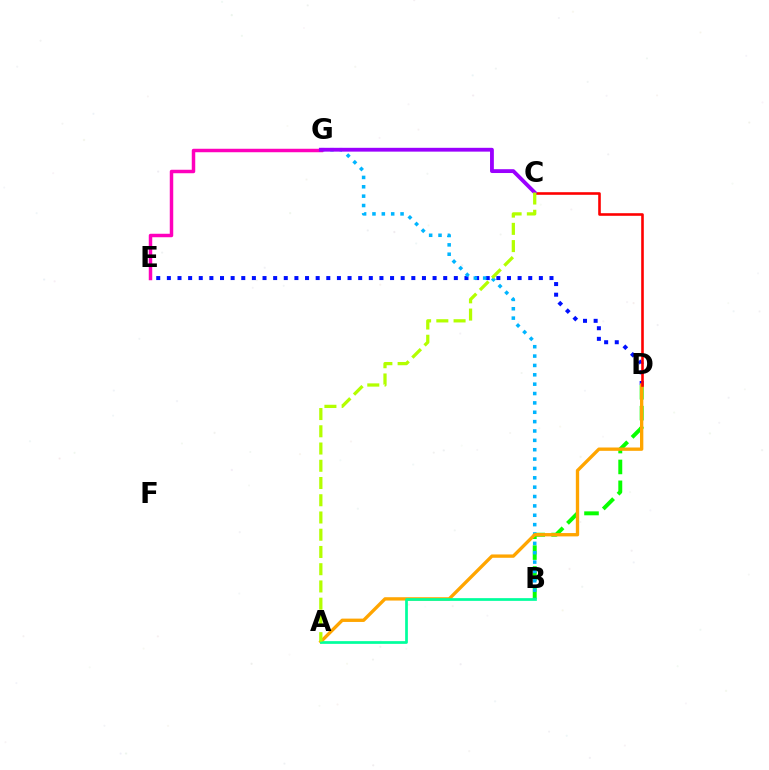{('D', 'E'): [{'color': '#0010ff', 'line_style': 'dotted', 'thickness': 2.89}], ('B', 'D'): [{'color': '#08ff00', 'line_style': 'dashed', 'thickness': 2.84}], ('B', 'G'): [{'color': '#00b5ff', 'line_style': 'dotted', 'thickness': 2.54}], ('A', 'D'): [{'color': '#ffa500', 'line_style': 'solid', 'thickness': 2.4}], ('E', 'G'): [{'color': '#ff00bd', 'line_style': 'solid', 'thickness': 2.5}], ('A', 'B'): [{'color': '#00ff9d', 'line_style': 'solid', 'thickness': 1.96}], ('C', 'D'): [{'color': '#ff0000', 'line_style': 'solid', 'thickness': 1.87}], ('C', 'G'): [{'color': '#9b00ff', 'line_style': 'solid', 'thickness': 2.75}], ('A', 'C'): [{'color': '#b3ff00', 'line_style': 'dashed', 'thickness': 2.34}]}